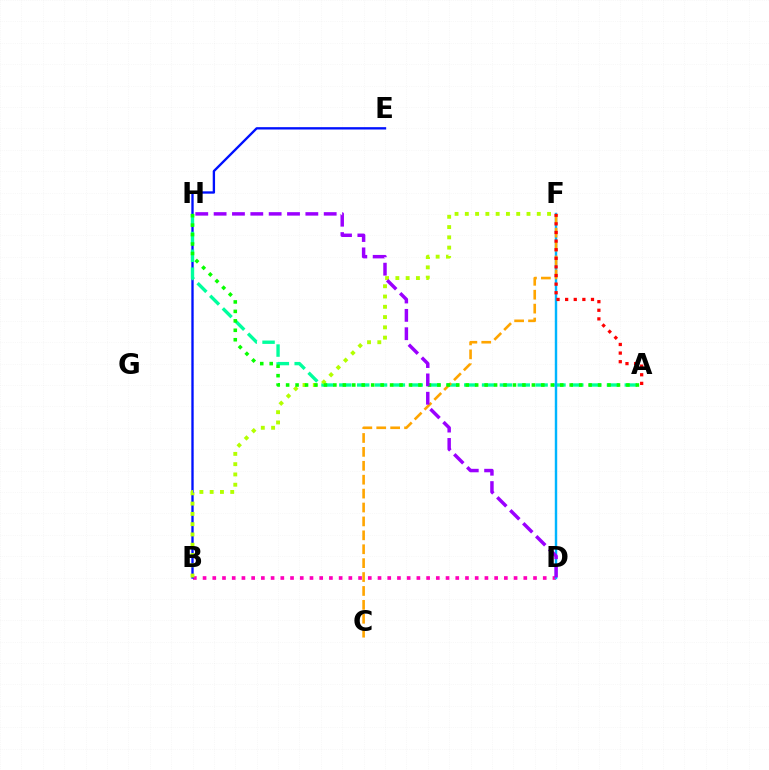{('B', 'D'): [{'color': '#ff00bd', 'line_style': 'dotted', 'thickness': 2.64}], ('B', 'E'): [{'color': '#0010ff', 'line_style': 'solid', 'thickness': 1.69}], ('A', 'H'): [{'color': '#00ff9d', 'line_style': 'dashed', 'thickness': 2.42}, {'color': '#08ff00', 'line_style': 'dotted', 'thickness': 2.57}], ('D', 'F'): [{'color': '#00b5ff', 'line_style': 'solid', 'thickness': 1.75}], ('B', 'F'): [{'color': '#b3ff00', 'line_style': 'dotted', 'thickness': 2.79}], ('C', 'F'): [{'color': '#ffa500', 'line_style': 'dashed', 'thickness': 1.89}], ('A', 'F'): [{'color': '#ff0000', 'line_style': 'dotted', 'thickness': 2.34}], ('D', 'H'): [{'color': '#9b00ff', 'line_style': 'dashed', 'thickness': 2.49}]}